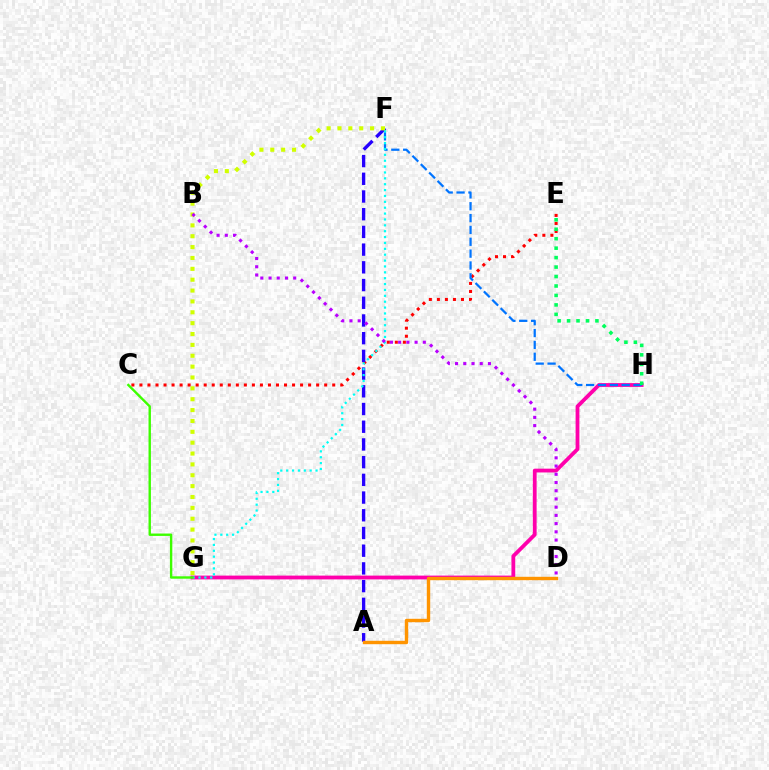{('G', 'H'): [{'color': '#ff00ac', 'line_style': 'solid', 'thickness': 2.73}], ('C', 'E'): [{'color': '#ff0000', 'line_style': 'dotted', 'thickness': 2.18}], ('F', 'H'): [{'color': '#0074ff', 'line_style': 'dashed', 'thickness': 1.61}], ('A', 'F'): [{'color': '#2500ff', 'line_style': 'dashed', 'thickness': 2.41}], ('E', 'H'): [{'color': '#00ff5c', 'line_style': 'dotted', 'thickness': 2.57}], ('F', 'G'): [{'color': '#00fff6', 'line_style': 'dotted', 'thickness': 1.6}, {'color': '#d1ff00', 'line_style': 'dotted', 'thickness': 2.95}], ('A', 'D'): [{'color': '#ff9400', 'line_style': 'solid', 'thickness': 2.45}], ('B', 'D'): [{'color': '#b900ff', 'line_style': 'dotted', 'thickness': 2.23}], ('C', 'G'): [{'color': '#3dff00', 'line_style': 'solid', 'thickness': 1.73}]}